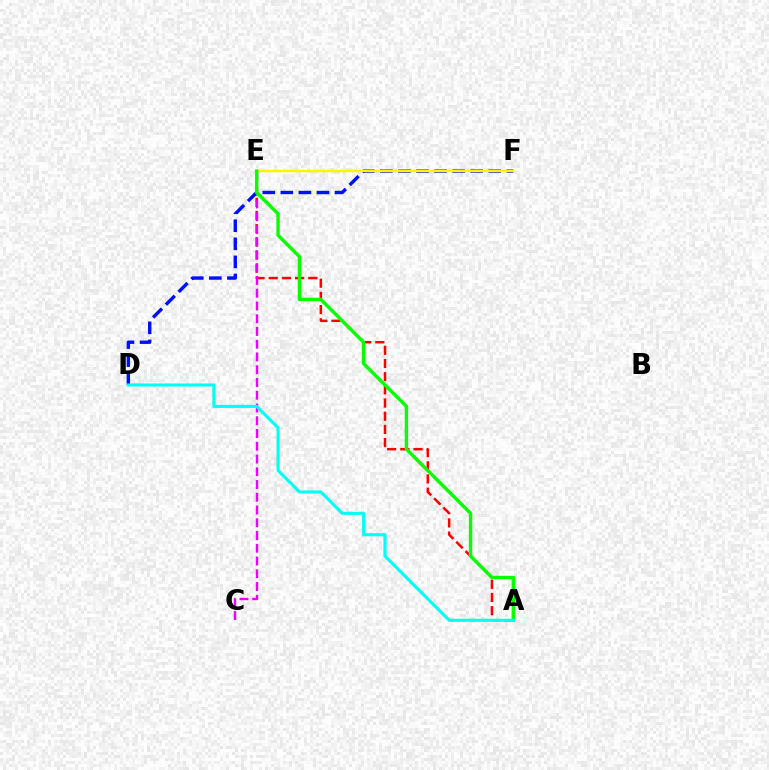{('A', 'E'): [{'color': '#ff0000', 'line_style': 'dashed', 'thickness': 1.79}, {'color': '#08ff00', 'line_style': 'solid', 'thickness': 2.45}], ('C', 'E'): [{'color': '#ee00ff', 'line_style': 'dashed', 'thickness': 1.73}], ('D', 'F'): [{'color': '#0010ff', 'line_style': 'dashed', 'thickness': 2.45}], ('E', 'F'): [{'color': '#fcf500', 'line_style': 'solid', 'thickness': 1.79}], ('A', 'D'): [{'color': '#00fff6', 'line_style': 'solid', 'thickness': 2.22}]}